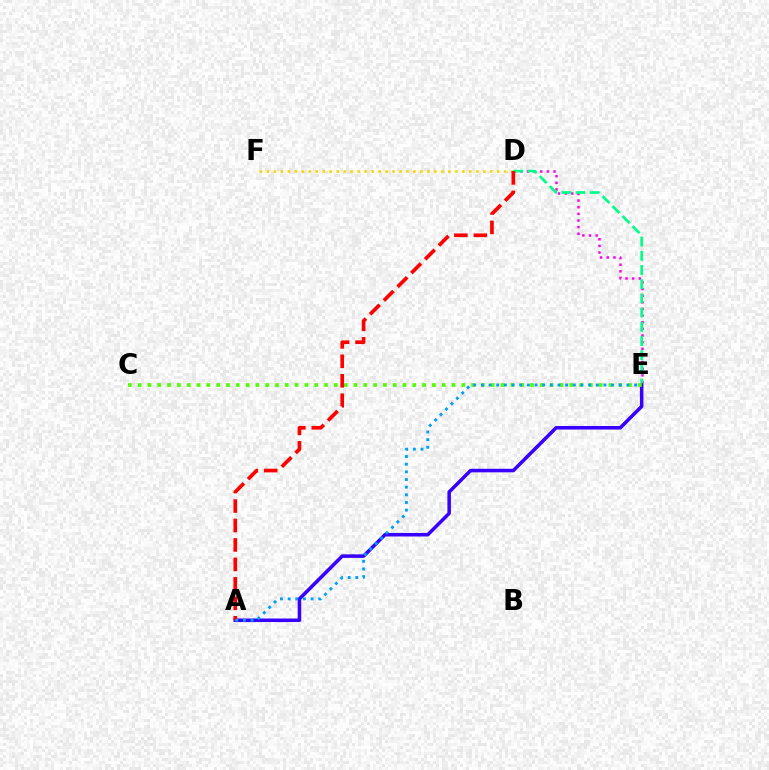{('D', 'F'): [{'color': '#ffd500', 'line_style': 'dotted', 'thickness': 1.9}], ('D', 'E'): [{'color': '#ff00ed', 'line_style': 'dotted', 'thickness': 1.8}, {'color': '#00ff86', 'line_style': 'dashed', 'thickness': 1.93}], ('A', 'E'): [{'color': '#3700ff', 'line_style': 'solid', 'thickness': 2.55}, {'color': '#009eff', 'line_style': 'dotted', 'thickness': 2.08}], ('C', 'E'): [{'color': '#4fff00', 'line_style': 'dotted', 'thickness': 2.66}], ('A', 'D'): [{'color': '#ff0000', 'line_style': 'dashed', 'thickness': 2.64}]}